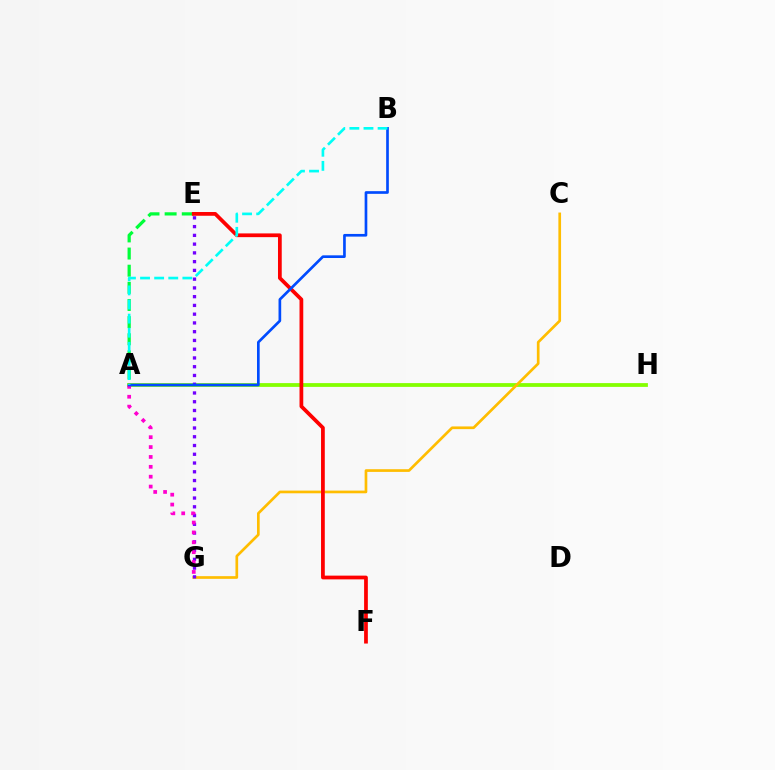{('A', 'H'): [{'color': '#84ff00', 'line_style': 'solid', 'thickness': 2.72}], ('C', 'G'): [{'color': '#ffbd00', 'line_style': 'solid', 'thickness': 1.93}], ('A', 'E'): [{'color': '#00ff39', 'line_style': 'dashed', 'thickness': 2.33}], ('E', 'F'): [{'color': '#ff0000', 'line_style': 'solid', 'thickness': 2.7}], ('E', 'G'): [{'color': '#7200ff', 'line_style': 'dotted', 'thickness': 2.38}], ('A', 'G'): [{'color': '#ff00cf', 'line_style': 'dotted', 'thickness': 2.68}], ('A', 'B'): [{'color': '#004bff', 'line_style': 'solid', 'thickness': 1.92}, {'color': '#00fff6', 'line_style': 'dashed', 'thickness': 1.92}]}